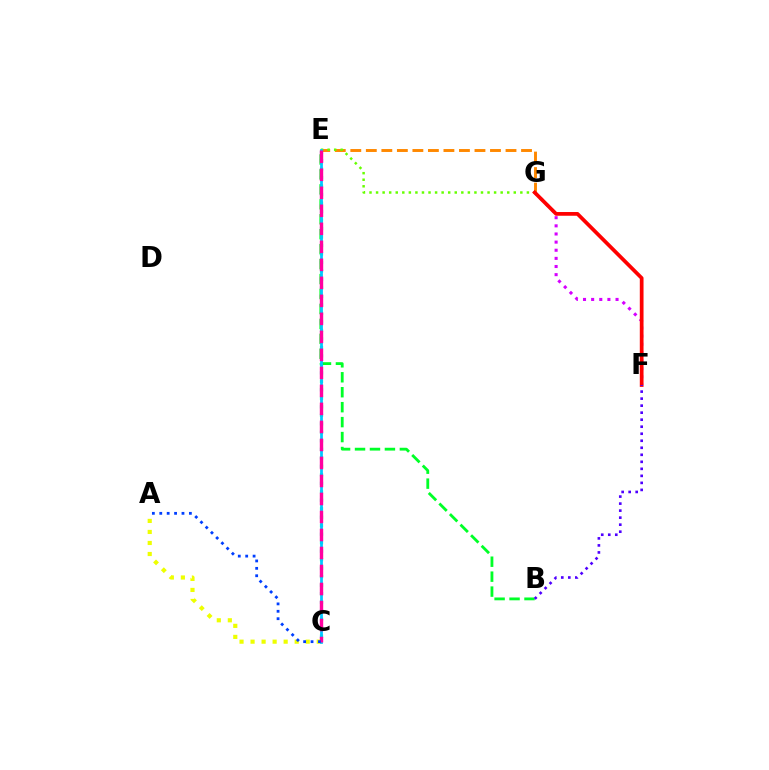{('C', 'E'): [{'color': '#00ffaf', 'line_style': 'dotted', 'thickness': 2.31}, {'color': '#00c7ff', 'line_style': 'solid', 'thickness': 1.98}, {'color': '#ff00a0', 'line_style': 'dashed', 'thickness': 2.45}], ('E', 'G'): [{'color': '#ff8800', 'line_style': 'dashed', 'thickness': 2.11}, {'color': '#66ff00', 'line_style': 'dotted', 'thickness': 1.78}], ('F', 'G'): [{'color': '#d600ff', 'line_style': 'dotted', 'thickness': 2.21}, {'color': '#ff0000', 'line_style': 'solid', 'thickness': 2.69}], ('A', 'C'): [{'color': '#eeff00', 'line_style': 'dotted', 'thickness': 3.0}, {'color': '#003fff', 'line_style': 'dotted', 'thickness': 2.01}], ('B', 'E'): [{'color': '#00ff27', 'line_style': 'dashed', 'thickness': 2.03}], ('B', 'F'): [{'color': '#4f00ff', 'line_style': 'dotted', 'thickness': 1.91}]}